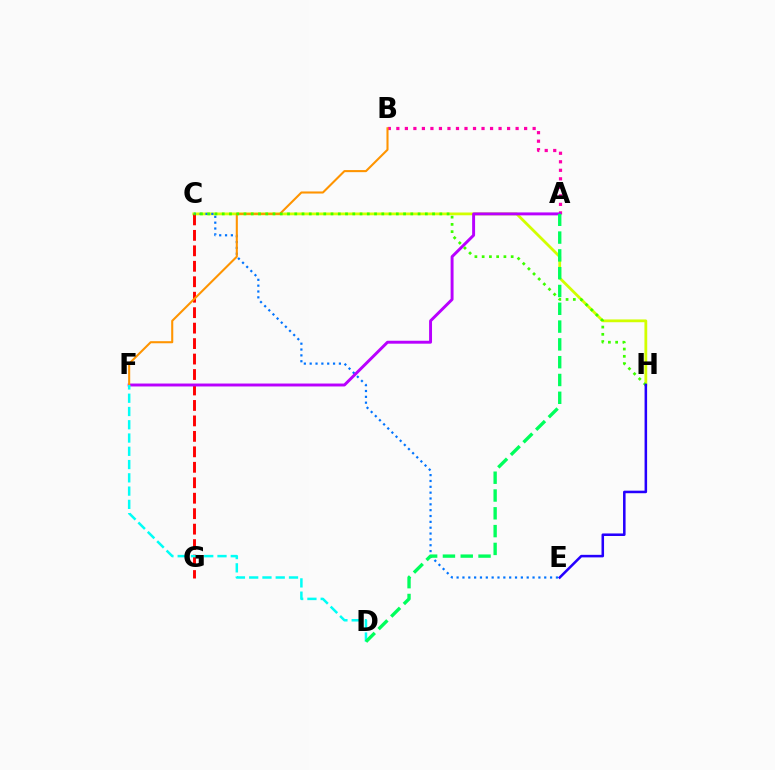{('A', 'B'): [{'color': '#ff00ac', 'line_style': 'dotted', 'thickness': 2.31}], ('C', 'H'): [{'color': '#d1ff00', 'line_style': 'solid', 'thickness': 2.01}, {'color': '#3dff00', 'line_style': 'dotted', 'thickness': 1.97}], ('C', 'E'): [{'color': '#0074ff', 'line_style': 'dotted', 'thickness': 1.59}], ('C', 'G'): [{'color': '#ff0000', 'line_style': 'dashed', 'thickness': 2.1}], ('A', 'F'): [{'color': '#b900ff', 'line_style': 'solid', 'thickness': 2.11}], ('B', 'F'): [{'color': '#ff9400', 'line_style': 'solid', 'thickness': 1.5}], ('D', 'F'): [{'color': '#00fff6', 'line_style': 'dashed', 'thickness': 1.8}], ('E', 'H'): [{'color': '#2500ff', 'line_style': 'solid', 'thickness': 1.83}], ('A', 'D'): [{'color': '#00ff5c', 'line_style': 'dashed', 'thickness': 2.42}]}